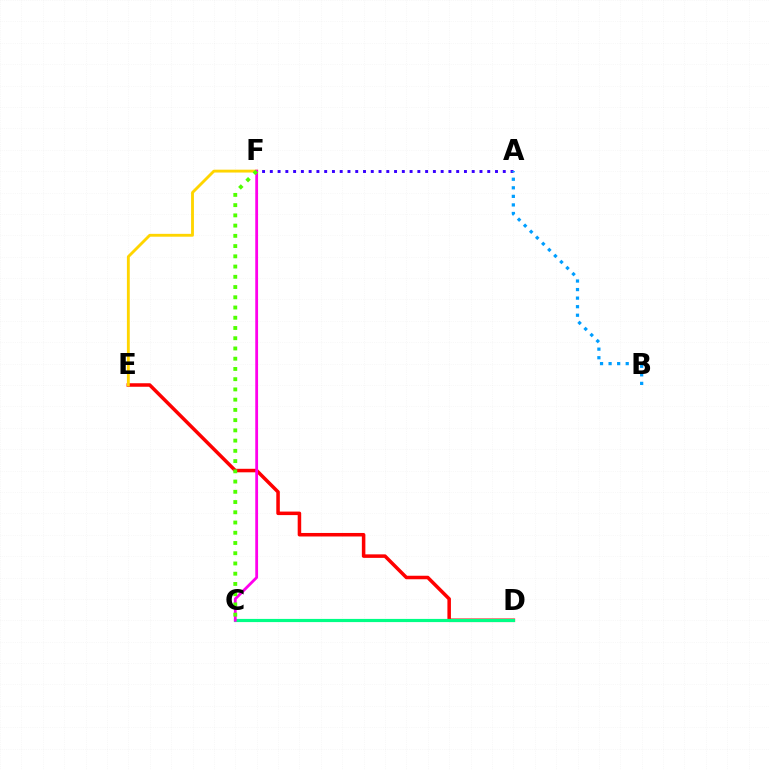{('A', 'F'): [{'color': '#3700ff', 'line_style': 'dotted', 'thickness': 2.11}], ('D', 'E'): [{'color': '#ff0000', 'line_style': 'solid', 'thickness': 2.53}], ('E', 'F'): [{'color': '#ffd500', 'line_style': 'solid', 'thickness': 2.06}], ('C', 'D'): [{'color': '#00ff86', 'line_style': 'solid', 'thickness': 2.29}], ('C', 'F'): [{'color': '#ff00ed', 'line_style': 'solid', 'thickness': 2.02}, {'color': '#4fff00', 'line_style': 'dotted', 'thickness': 2.78}], ('A', 'B'): [{'color': '#009eff', 'line_style': 'dotted', 'thickness': 2.32}]}